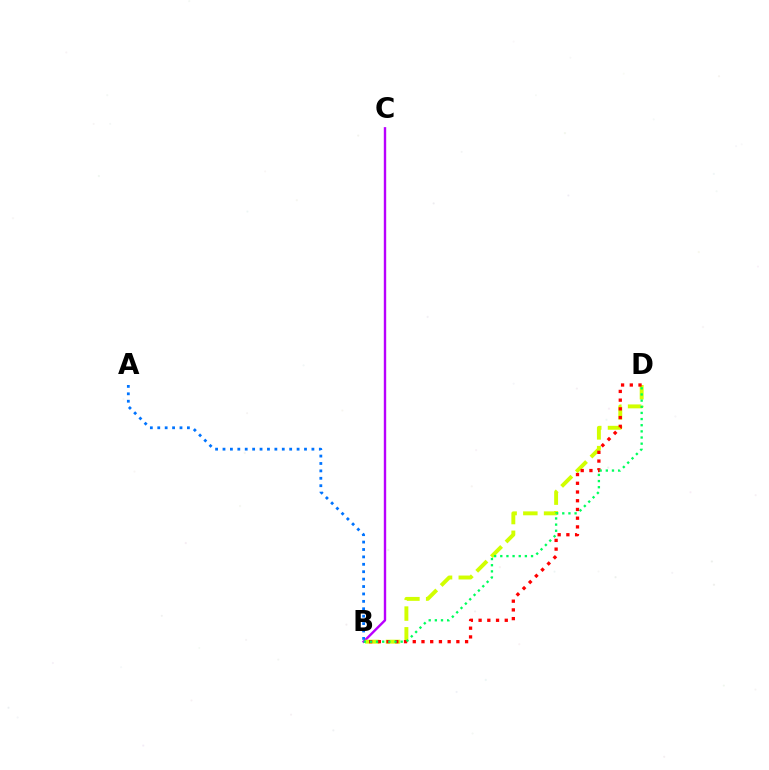{('B', 'C'): [{'color': '#b900ff', 'line_style': 'solid', 'thickness': 1.73}], ('B', 'D'): [{'color': '#d1ff00', 'line_style': 'dashed', 'thickness': 2.82}, {'color': '#ff0000', 'line_style': 'dotted', 'thickness': 2.37}, {'color': '#00ff5c', 'line_style': 'dotted', 'thickness': 1.67}], ('A', 'B'): [{'color': '#0074ff', 'line_style': 'dotted', 'thickness': 2.01}]}